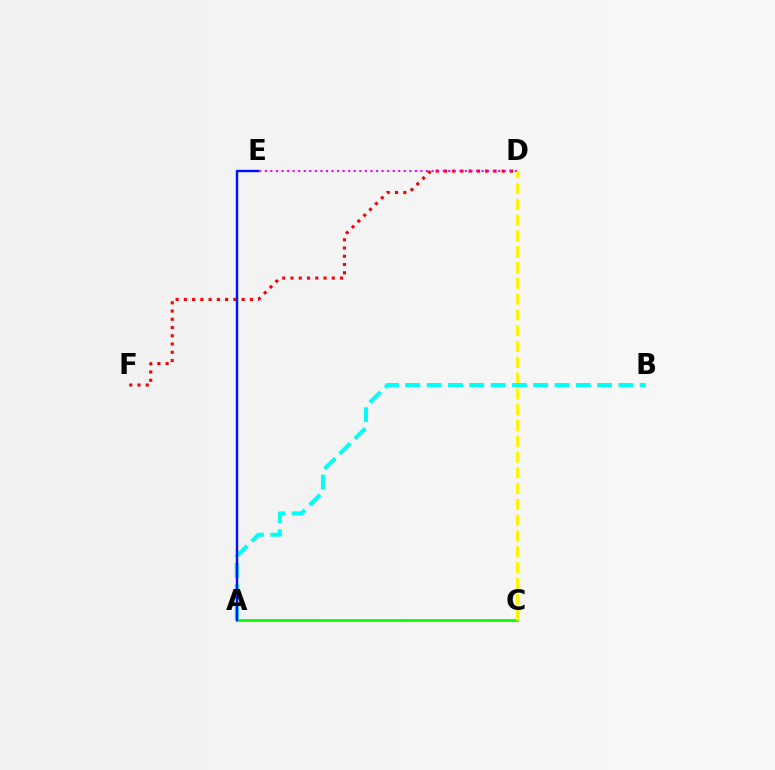{('A', 'C'): [{'color': '#08ff00', 'line_style': 'solid', 'thickness': 2.01}], ('D', 'F'): [{'color': '#ff0000', 'line_style': 'dotted', 'thickness': 2.24}], ('D', 'E'): [{'color': '#ee00ff', 'line_style': 'dotted', 'thickness': 1.51}], ('C', 'D'): [{'color': '#fcf500', 'line_style': 'dashed', 'thickness': 2.15}], ('A', 'B'): [{'color': '#00fff6', 'line_style': 'dashed', 'thickness': 2.9}], ('A', 'E'): [{'color': '#0010ff', 'line_style': 'solid', 'thickness': 1.75}]}